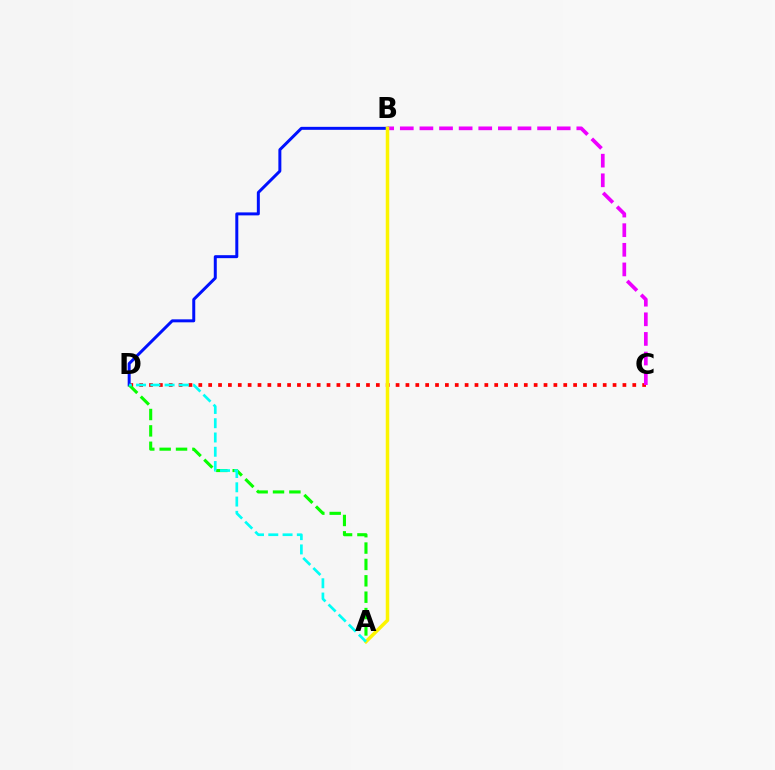{('C', 'D'): [{'color': '#ff0000', 'line_style': 'dotted', 'thickness': 2.68}], ('B', 'C'): [{'color': '#ee00ff', 'line_style': 'dashed', 'thickness': 2.66}], ('B', 'D'): [{'color': '#0010ff', 'line_style': 'solid', 'thickness': 2.15}], ('A', 'D'): [{'color': '#08ff00', 'line_style': 'dashed', 'thickness': 2.22}, {'color': '#00fff6', 'line_style': 'dashed', 'thickness': 1.94}], ('A', 'B'): [{'color': '#fcf500', 'line_style': 'solid', 'thickness': 2.53}]}